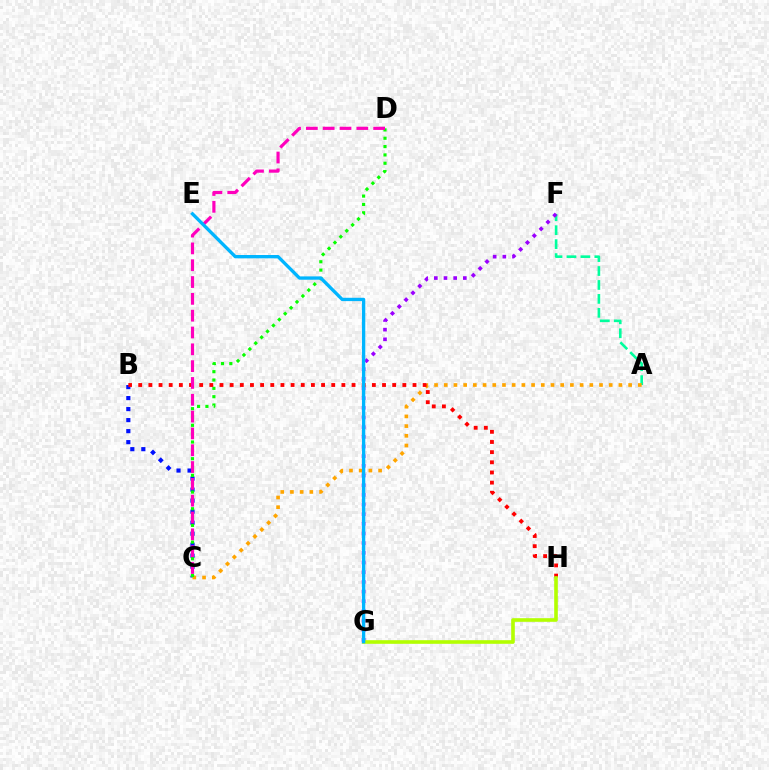{('A', 'F'): [{'color': '#00ff9d', 'line_style': 'dashed', 'thickness': 1.89}], ('B', 'C'): [{'color': '#0010ff', 'line_style': 'dotted', 'thickness': 2.99}], ('A', 'C'): [{'color': '#ffa500', 'line_style': 'dotted', 'thickness': 2.64}], ('F', 'G'): [{'color': '#9b00ff', 'line_style': 'dotted', 'thickness': 2.63}], ('C', 'D'): [{'color': '#08ff00', 'line_style': 'dotted', 'thickness': 2.27}, {'color': '#ff00bd', 'line_style': 'dashed', 'thickness': 2.28}], ('B', 'H'): [{'color': '#ff0000', 'line_style': 'dotted', 'thickness': 2.76}], ('G', 'H'): [{'color': '#b3ff00', 'line_style': 'solid', 'thickness': 2.6}], ('E', 'G'): [{'color': '#00b5ff', 'line_style': 'solid', 'thickness': 2.4}]}